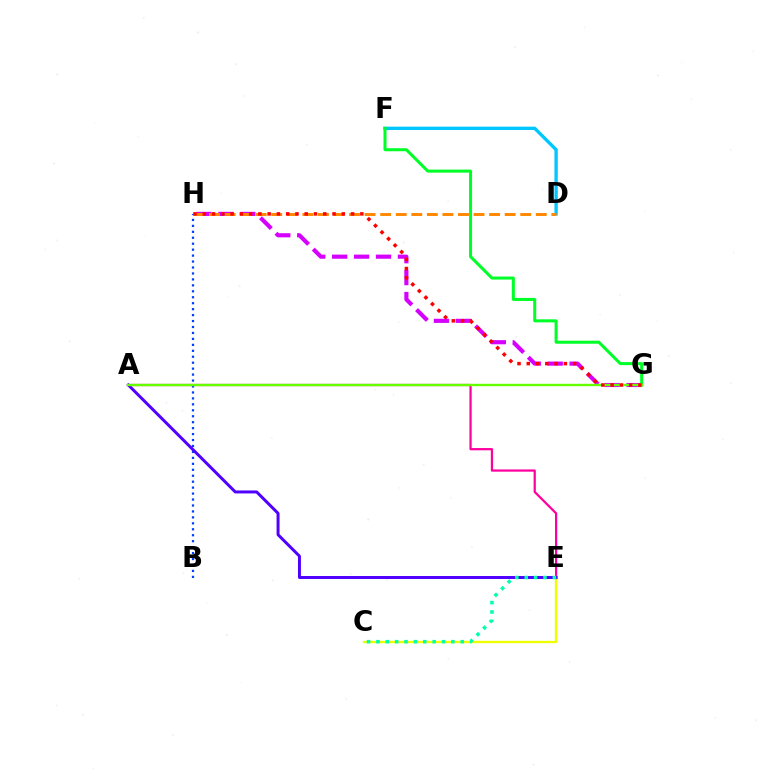{('G', 'H'): [{'color': '#d600ff', 'line_style': 'dashed', 'thickness': 2.98}, {'color': '#ff0000', 'line_style': 'dotted', 'thickness': 2.52}], ('A', 'E'): [{'color': '#ff00a0', 'line_style': 'solid', 'thickness': 1.61}, {'color': '#4f00ff', 'line_style': 'solid', 'thickness': 2.14}], ('D', 'F'): [{'color': '#00c7ff', 'line_style': 'solid', 'thickness': 2.4}], ('C', 'E'): [{'color': '#eeff00', 'line_style': 'solid', 'thickness': 1.68}, {'color': '#00ffaf', 'line_style': 'dotted', 'thickness': 2.55}], ('B', 'H'): [{'color': '#003fff', 'line_style': 'dotted', 'thickness': 1.62}], ('F', 'G'): [{'color': '#00ff27', 'line_style': 'solid', 'thickness': 2.18}], ('D', 'H'): [{'color': '#ff8800', 'line_style': 'dashed', 'thickness': 2.11}], ('A', 'G'): [{'color': '#66ff00', 'line_style': 'solid', 'thickness': 1.72}]}